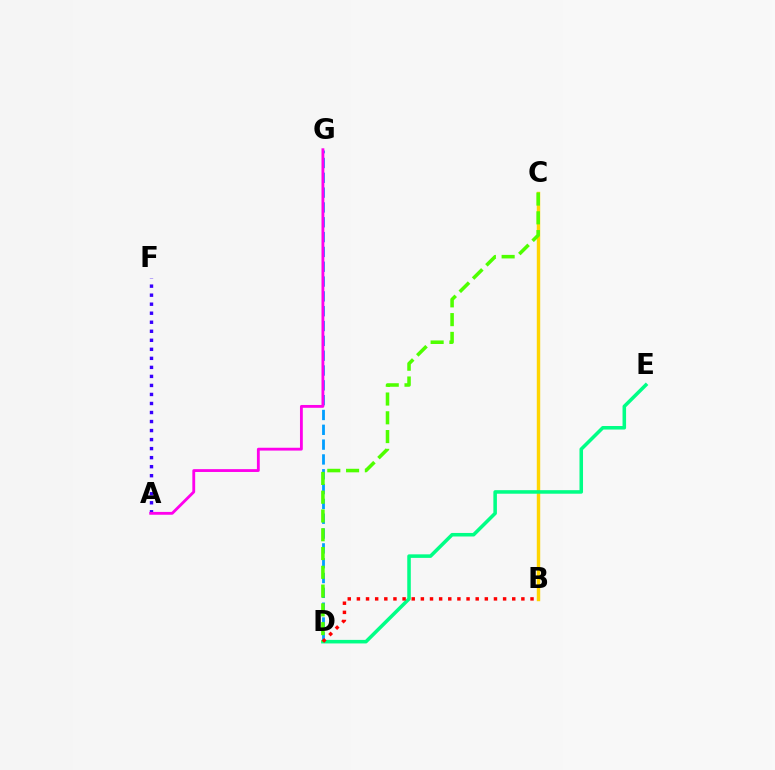{('D', 'G'): [{'color': '#009eff', 'line_style': 'dashed', 'thickness': 2.01}], ('B', 'C'): [{'color': '#ffd500', 'line_style': 'solid', 'thickness': 2.46}], ('D', 'E'): [{'color': '#00ff86', 'line_style': 'solid', 'thickness': 2.55}], ('A', 'F'): [{'color': '#3700ff', 'line_style': 'dotted', 'thickness': 2.45}], ('C', 'D'): [{'color': '#4fff00', 'line_style': 'dashed', 'thickness': 2.55}], ('B', 'D'): [{'color': '#ff0000', 'line_style': 'dotted', 'thickness': 2.48}], ('A', 'G'): [{'color': '#ff00ed', 'line_style': 'solid', 'thickness': 2.04}]}